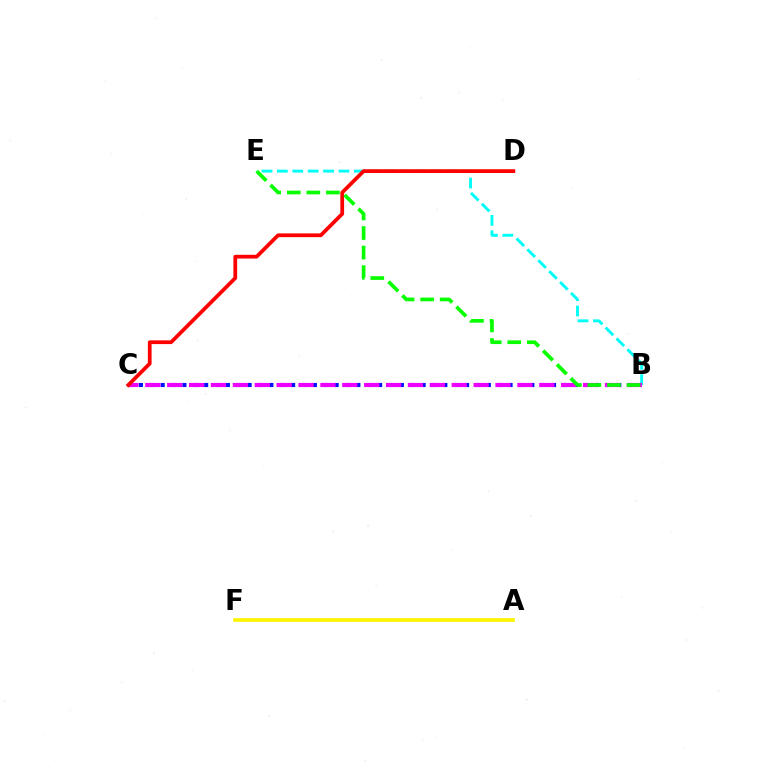{('B', 'E'): [{'color': '#00fff6', 'line_style': 'dashed', 'thickness': 2.09}, {'color': '#08ff00', 'line_style': 'dashed', 'thickness': 2.66}], ('B', 'C'): [{'color': '#0010ff', 'line_style': 'dotted', 'thickness': 2.95}, {'color': '#ee00ff', 'line_style': 'dashed', 'thickness': 2.97}], ('A', 'F'): [{'color': '#fcf500', 'line_style': 'solid', 'thickness': 2.64}], ('C', 'D'): [{'color': '#ff0000', 'line_style': 'solid', 'thickness': 2.7}]}